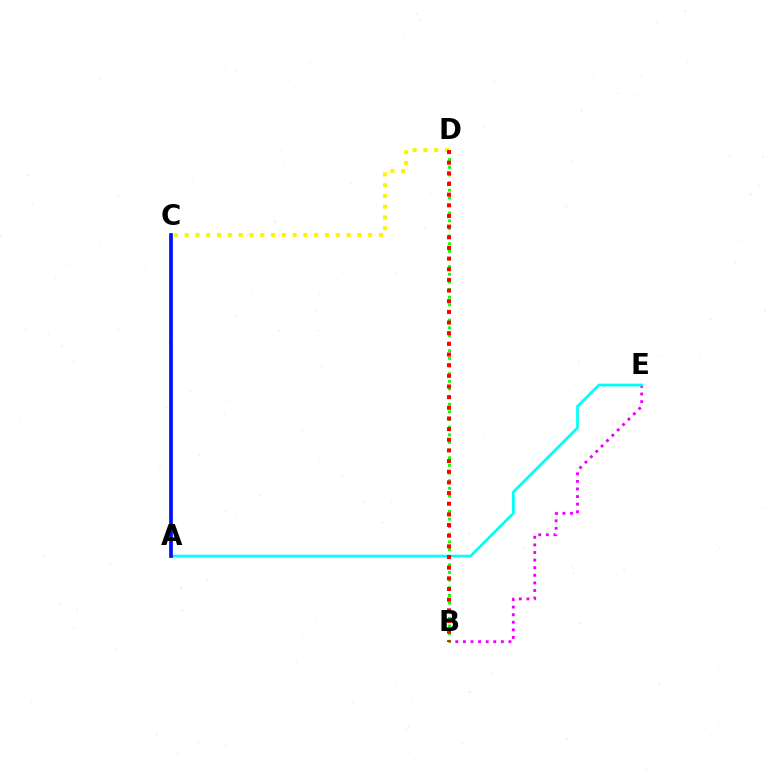{('B', 'E'): [{'color': '#ee00ff', 'line_style': 'dotted', 'thickness': 2.06}], ('B', 'D'): [{'color': '#08ff00', 'line_style': 'dotted', 'thickness': 2.08}, {'color': '#ff0000', 'line_style': 'dotted', 'thickness': 2.9}], ('A', 'E'): [{'color': '#00fff6', 'line_style': 'solid', 'thickness': 1.98}], ('C', 'D'): [{'color': '#fcf500', 'line_style': 'dotted', 'thickness': 2.93}], ('A', 'C'): [{'color': '#0010ff', 'line_style': 'solid', 'thickness': 2.67}]}